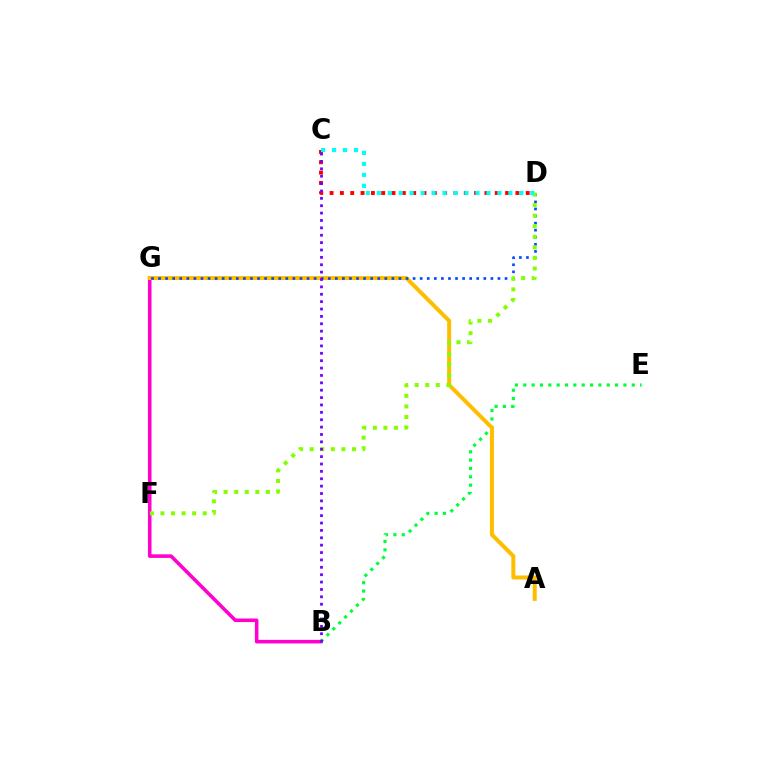{('B', 'G'): [{'color': '#ff00cf', 'line_style': 'solid', 'thickness': 2.56}], ('B', 'E'): [{'color': '#00ff39', 'line_style': 'dotted', 'thickness': 2.27}], ('A', 'G'): [{'color': '#ffbd00', 'line_style': 'solid', 'thickness': 2.88}], ('D', 'G'): [{'color': '#004bff', 'line_style': 'dotted', 'thickness': 1.92}], ('D', 'F'): [{'color': '#84ff00', 'line_style': 'dotted', 'thickness': 2.87}], ('C', 'D'): [{'color': '#ff0000', 'line_style': 'dotted', 'thickness': 2.8}, {'color': '#00fff6', 'line_style': 'dotted', 'thickness': 2.98}], ('B', 'C'): [{'color': '#7200ff', 'line_style': 'dotted', 'thickness': 2.01}]}